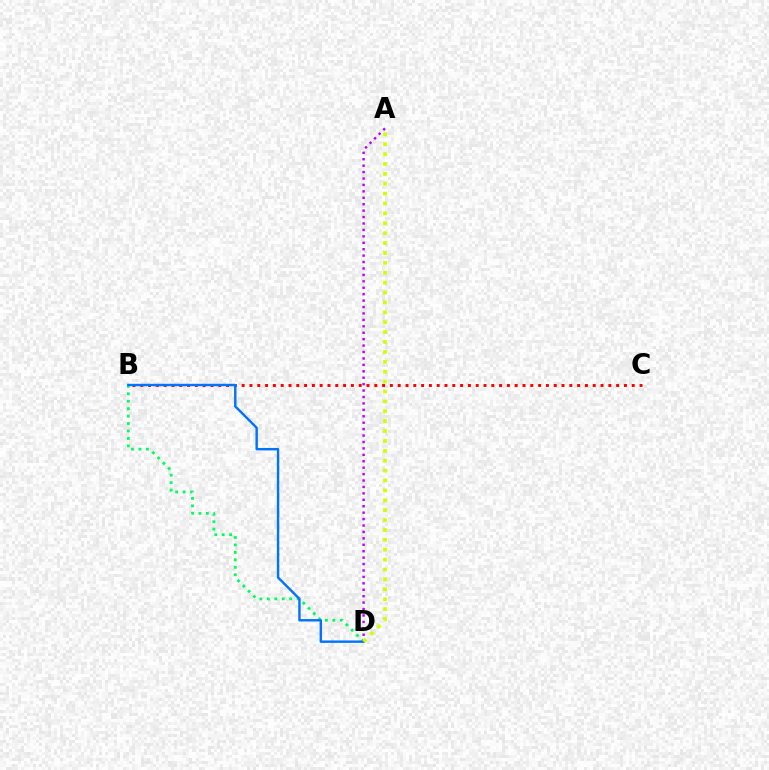{('B', 'C'): [{'color': '#ff0000', 'line_style': 'dotted', 'thickness': 2.12}], ('A', 'D'): [{'color': '#b900ff', 'line_style': 'dotted', 'thickness': 1.75}, {'color': '#d1ff00', 'line_style': 'dotted', 'thickness': 2.69}], ('B', 'D'): [{'color': '#00ff5c', 'line_style': 'dotted', 'thickness': 2.02}, {'color': '#0074ff', 'line_style': 'solid', 'thickness': 1.74}]}